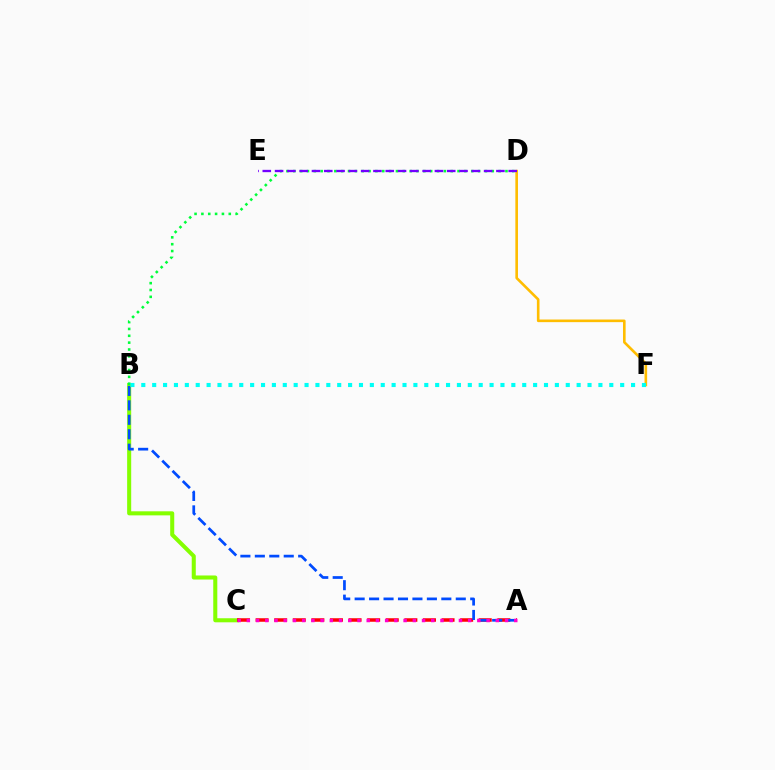{('B', 'C'): [{'color': '#84ff00', 'line_style': 'solid', 'thickness': 2.92}], ('D', 'F'): [{'color': '#ffbd00', 'line_style': 'solid', 'thickness': 1.89}], ('A', 'C'): [{'color': '#ff0000', 'line_style': 'dashed', 'thickness': 2.53}, {'color': '#ff00cf', 'line_style': 'dotted', 'thickness': 2.51}], ('B', 'D'): [{'color': '#00ff39', 'line_style': 'dotted', 'thickness': 1.86}], ('D', 'E'): [{'color': '#7200ff', 'line_style': 'dashed', 'thickness': 1.67}], ('A', 'B'): [{'color': '#004bff', 'line_style': 'dashed', 'thickness': 1.96}], ('B', 'F'): [{'color': '#00fff6', 'line_style': 'dotted', 'thickness': 2.96}]}